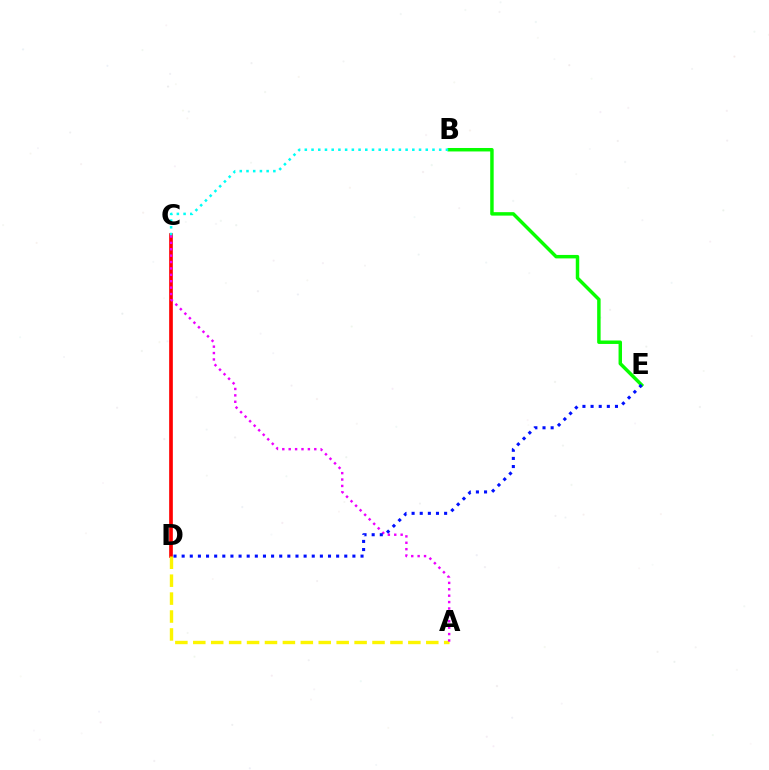{('C', 'D'): [{'color': '#ff0000', 'line_style': 'solid', 'thickness': 2.64}], ('A', 'D'): [{'color': '#fcf500', 'line_style': 'dashed', 'thickness': 2.43}], ('A', 'C'): [{'color': '#ee00ff', 'line_style': 'dotted', 'thickness': 1.74}], ('B', 'E'): [{'color': '#08ff00', 'line_style': 'solid', 'thickness': 2.49}], ('B', 'C'): [{'color': '#00fff6', 'line_style': 'dotted', 'thickness': 1.83}], ('D', 'E'): [{'color': '#0010ff', 'line_style': 'dotted', 'thickness': 2.21}]}